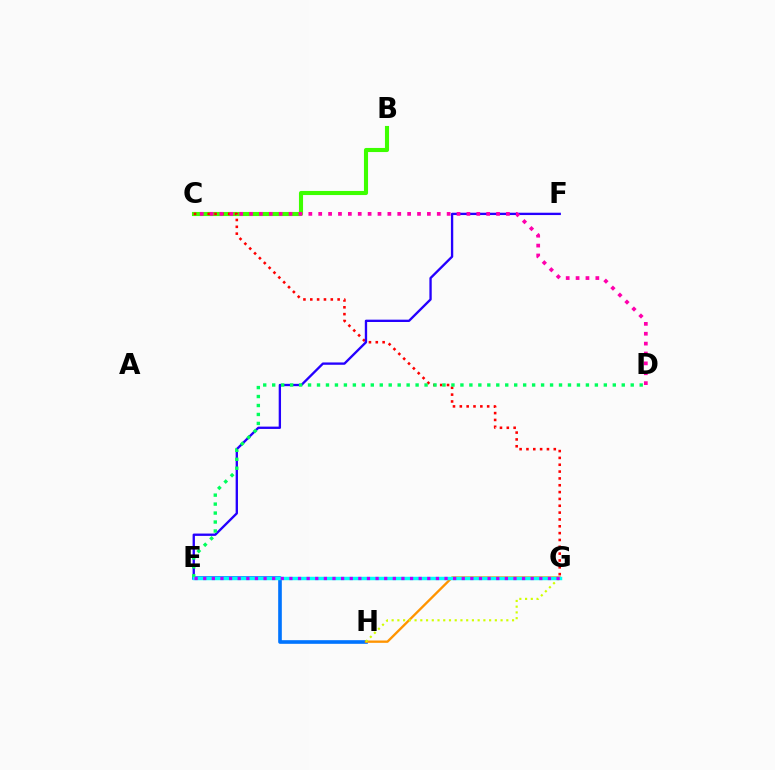{('B', 'C'): [{'color': '#3dff00', 'line_style': 'solid', 'thickness': 2.95}], ('C', 'G'): [{'color': '#ff0000', 'line_style': 'dotted', 'thickness': 1.86}], ('E', 'H'): [{'color': '#0074ff', 'line_style': 'solid', 'thickness': 2.62}], ('G', 'H'): [{'color': '#ff9400', 'line_style': 'solid', 'thickness': 1.69}, {'color': '#d1ff00', 'line_style': 'dotted', 'thickness': 1.56}], ('E', 'F'): [{'color': '#2500ff', 'line_style': 'solid', 'thickness': 1.68}], ('C', 'D'): [{'color': '#ff00ac', 'line_style': 'dotted', 'thickness': 2.68}], ('D', 'E'): [{'color': '#00ff5c', 'line_style': 'dotted', 'thickness': 2.44}], ('E', 'G'): [{'color': '#00fff6', 'line_style': 'solid', 'thickness': 2.49}, {'color': '#b900ff', 'line_style': 'dotted', 'thickness': 2.34}]}